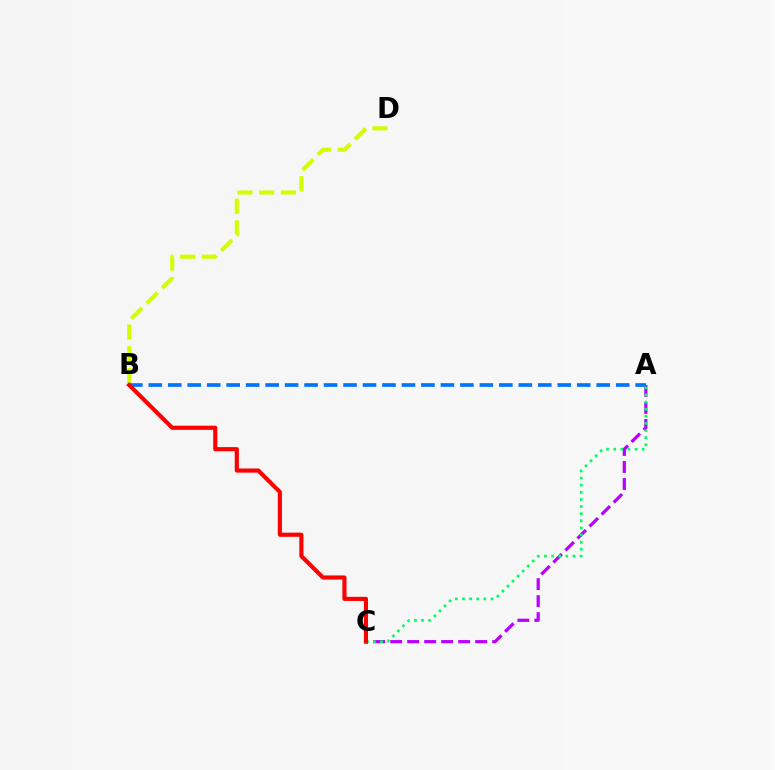{('B', 'D'): [{'color': '#d1ff00', 'line_style': 'dashed', 'thickness': 2.96}], ('A', 'C'): [{'color': '#b900ff', 'line_style': 'dashed', 'thickness': 2.31}, {'color': '#00ff5c', 'line_style': 'dotted', 'thickness': 1.93}], ('A', 'B'): [{'color': '#0074ff', 'line_style': 'dashed', 'thickness': 2.65}], ('B', 'C'): [{'color': '#ff0000', 'line_style': 'solid', 'thickness': 2.98}]}